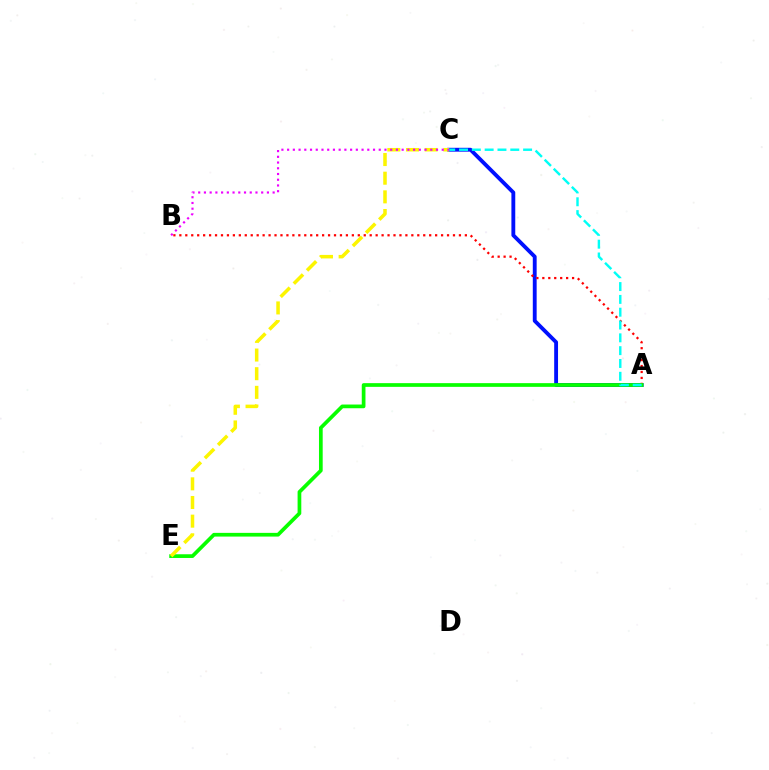{('A', 'C'): [{'color': '#0010ff', 'line_style': 'solid', 'thickness': 2.77}, {'color': '#00fff6', 'line_style': 'dashed', 'thickness': 1.74}], ('A', 'B'): [{'color': '#ff0000', 'line_style': 'dotted', 'thickness': 1.62}], ('A', 'E'): [{'color': '#08ff00', 'line_style': 'solid', 'thickness': 2.67}], ('C', 'E'): [{'color': '#fcf500', 'line_style': 'dashed', 'thickness': 2.53}], ('B', 'C'): [{'color': '#ee00ff', 'line_style': 'dotted', 'thickness': 1.56}]}